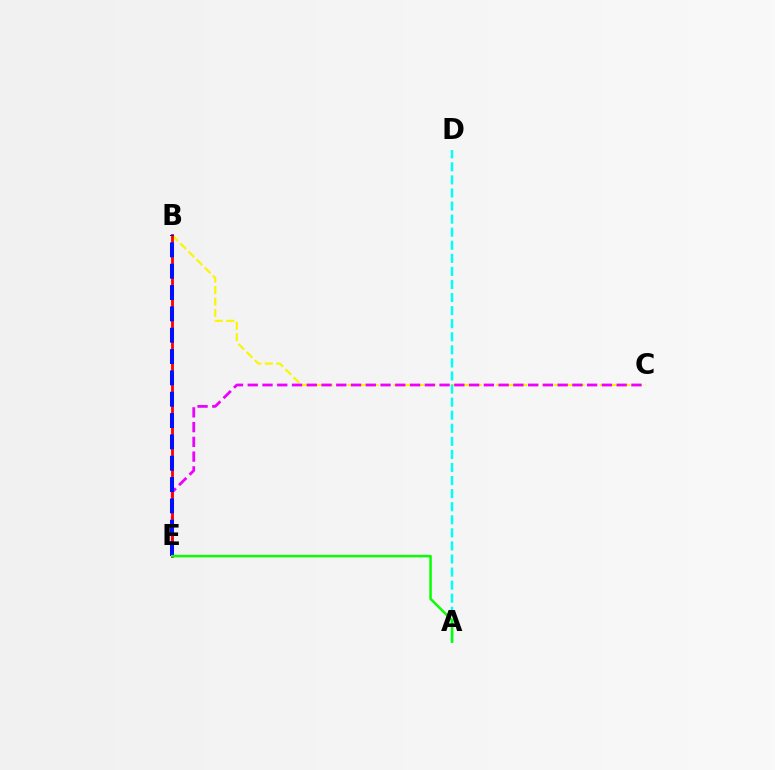{('B', 'C'): [{'color': '#fcf500', 'line_style': 'dashed', 'thickness': 1.56}], ('C', 'E'): [{'color': '#ee00ff', 'line_style': 'dashed', 'thickness': 2.0}], ('B', 'E'): [{'color': '#ff0000', 'line_style': 'solid', 'thickness': 2.03}, {'color': '#0010ff', 'line_style': 'dashed', 'thickness': 2.9}], ('A', 'D'): [{'color': '#00fff6', 'line_style': 'dashed', 'thickness': 1.78}], ('A', 'E'): [{'color': '#08ff00', 'line_style': 'solid', 'thickness': 1.8}]}